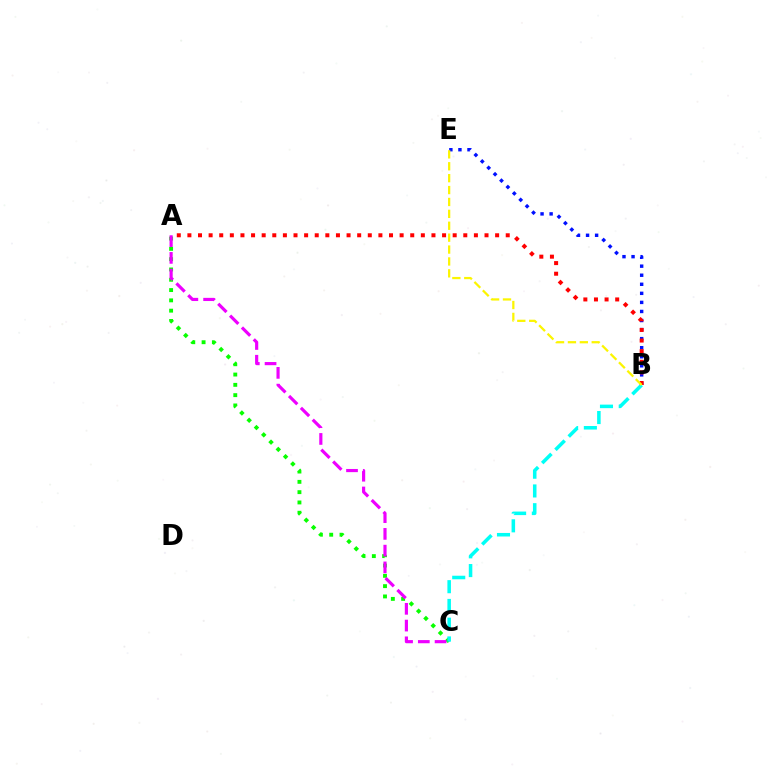{('A', 'C'): [{'color': '#08ff00', 'line_style': 'dotted', 'thickness': 2.8}, {'color': '#ee00ff', 'line_style': 'dashed', 'thickness': 2.28}], ('B', 'E'): [{'color': '#0010ff', 'line_style': 'dotted', 'thickness': 2.46}, {'color': '#fcf500', 'line_style': 'dashed', 'thickness': 1.62}], ('A', 'B'): [{'color': '#ff0000', 'line_style': 'dotted', 'thickness': 2.88}], ('B', 'C'): [{'color': '#00fff6', 'line_style': 'dashed', 'thickness': 2.55}]}